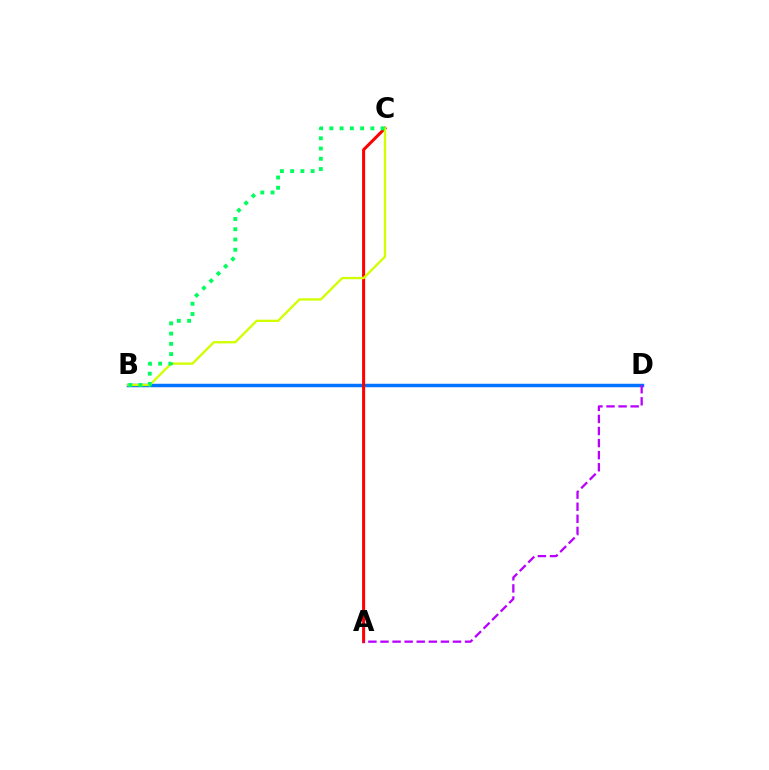{('B', 'D'): [{'color': '#0074ff', 'line_style': 'solid', 'thickness': 2.51}], ('A', 'C'): [{'color': '#ff0000', 'line_style': 'solid', 'thickness': 2.18}], ('A', 'D'): [{'color': '#b900ff', 'line_style': 'dashed', 'thickness': 1.64}], ('B', 'C'): [{'color': '#d1ff00', 'line_style': 'solid', 'thickness': 1.67}, {'color': '#00ff5c', 'line_style': 'dotted', 'thickness': 2.78}]}